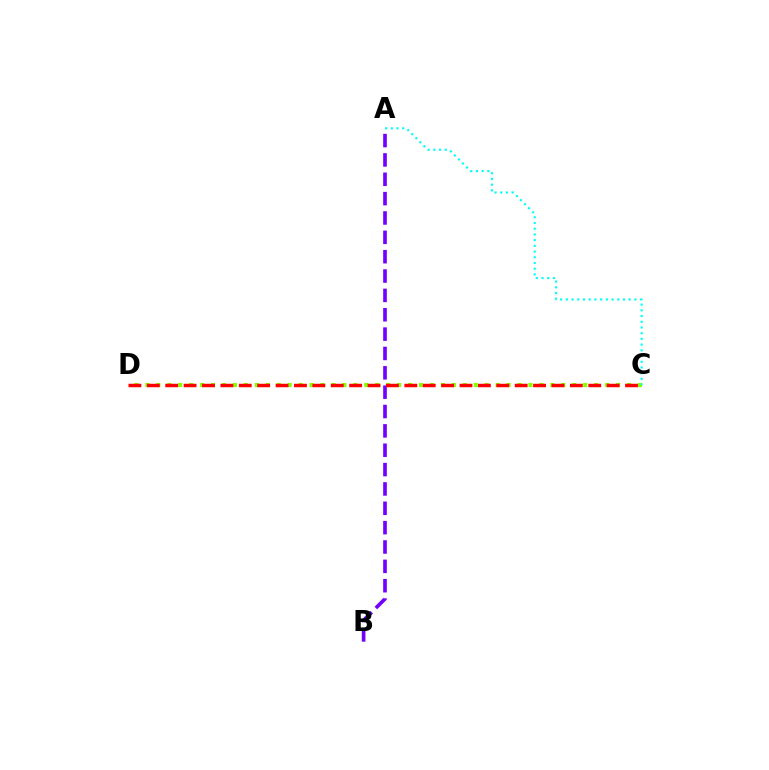{('A', 'B'): [{'color': '#7200ff', 'line_style': 'dashed', 'thickness': 2.63}], ('C', 'D'): [{'color': '#84ff00', 'line_style': 'dotted', 'thickness': 2.97}, {'color': '#ff0000', 'line_style': 'dashed', 'thickness': 2.5}], ('A', 'C'): [{'color': '#00fff6', 'line_style': 'dotted', 'thickness': 1.55}]}